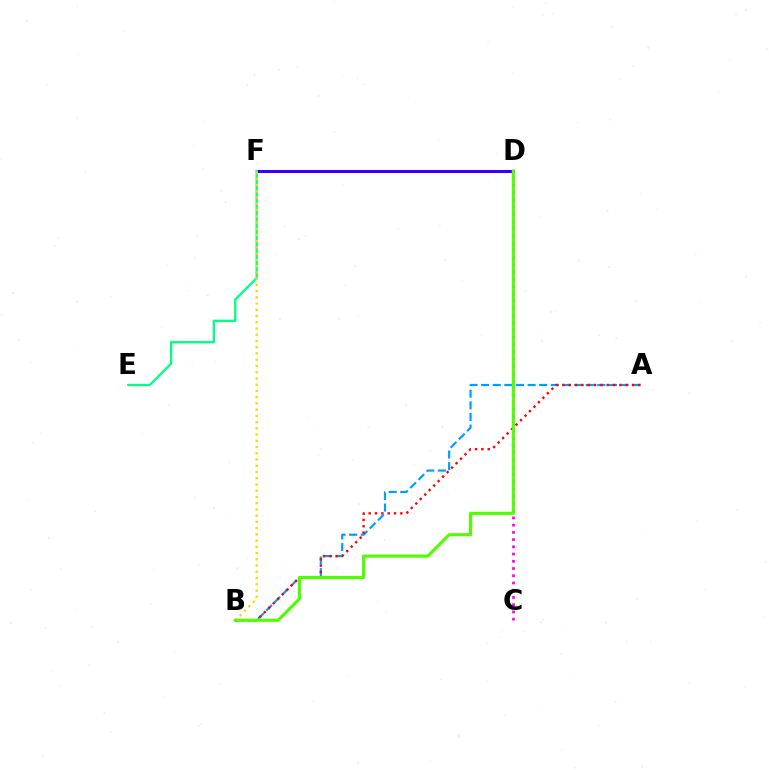{('A', 'B'): [{'color': '#009eff', 'line_style': 'dashed', 'thickness': 1.58}, {'color': '#ff0000', 'line_style': 'dotted', 'thickness': 1.72}], ('C', 'D'): [{'color': '#ff00ed', 'line_style': 'dotted', 'thickness': 1.96}], ('D', 'F'): [{'color': '#3700ff', 'line_style': 'solid', 'thickness': 2.2}], ('E', 'F'): [{'color': '#00ff86', 'line_style': 'solid', 'thickness': 1.65}], ('B', 'F'): [{'color': '#ffd500', 'line_style': 'dotted', 'thickness': 1.69}], ('B', 'D'): [{'color': '#4fff00', 'line_style': 'solid', 'thickness': 2.24}]}